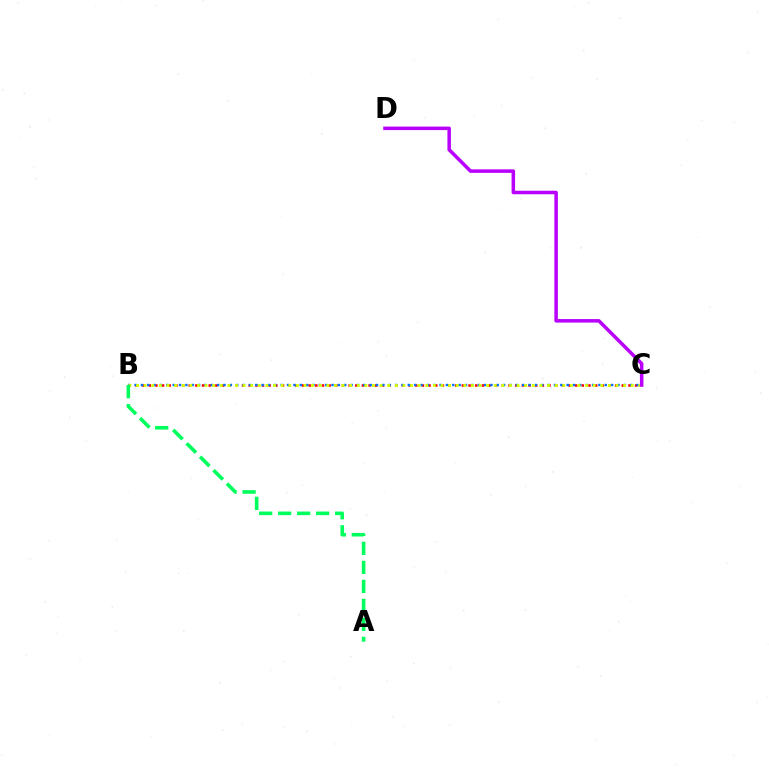{('B', 'C'): [{'color': '#ff0000', 'line_style': 'dotted', 'thickness': 1.81}, {'color': '#0074ff', 'line_style': 'dotted', 'thickness': 1.73}, {'color': '#d1ff00', 'line_style': 'dotted', 'thickness': 2.07}], ('A', 'B'): [{'color': '#00ff5c', 'line_style': 'dashed', 'thickness': 2.58}], ('C', 'D'): [{'color': '#b900ff', 'line_style': 'solid', 'thickness': 2.53}]}